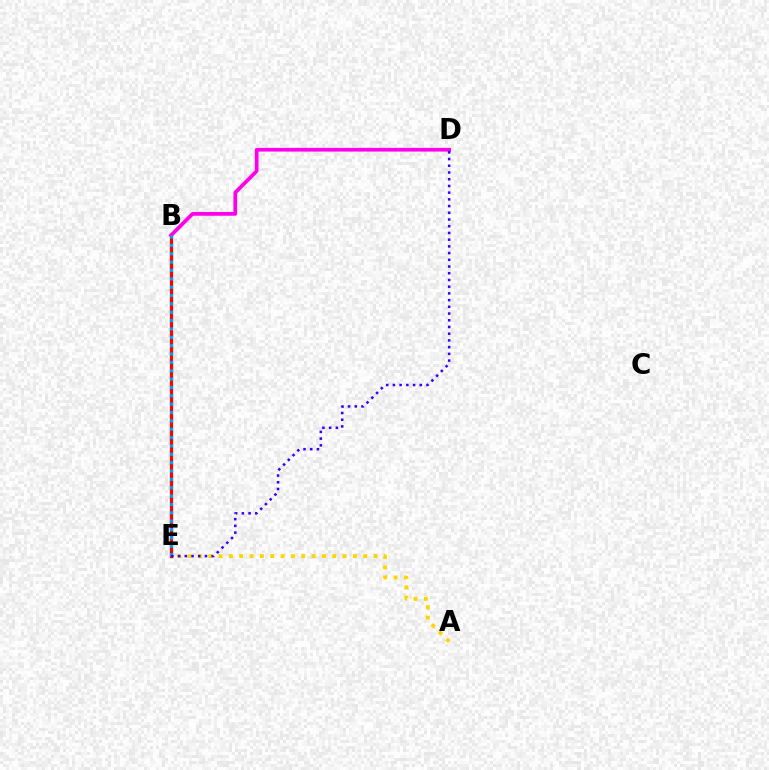{('B', 'E'): [{'color': '#00ff86', 'line_style': 'dashed', 'thickness': 2.24}, {'color': '#4fff00', 'line_style': 'dotted', 'thickness': 1.62}, {'color': '#ff0000', 'line_style': 'solid', 'thickness': 2.32}, {'color': '#009eff', 'line_style': 'dotted', 'thickness': 2.27}], ('A', 'E'): [{'color': '#ffd500', 'line_style': 'dotted', 'thickness': 2.81}], ('B', 'D'): [{'color': '#ff00ed', 'line_style': 'solid', 'thickness': 2.68}], ('D', 'E'): [{'color': '#3700ff', 'line_style': 'dotted', 'thickness': 1.82}]}